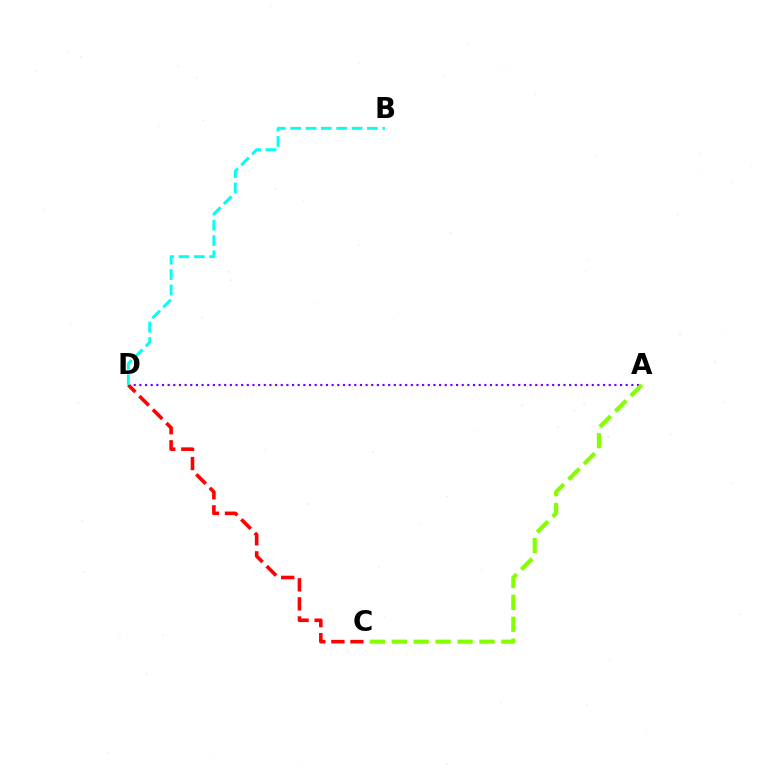{('A', 'D'): [{'color': '#7200ff', 'line_style': 'dotted', 'thickness': 1.54}], ('C', 'D'): [{'color': '#ff0000', 'line_style': 'dashed', 'thickness': 2.59}], ('A', 'C'): [{'color': '#84ff00', 'line_style': 'dashed', 'thickness': 2.98}], ('B', 'D'): [{'color': '#00fff6', 'line_style': 'dashed', 'thickness': 2.09}]}